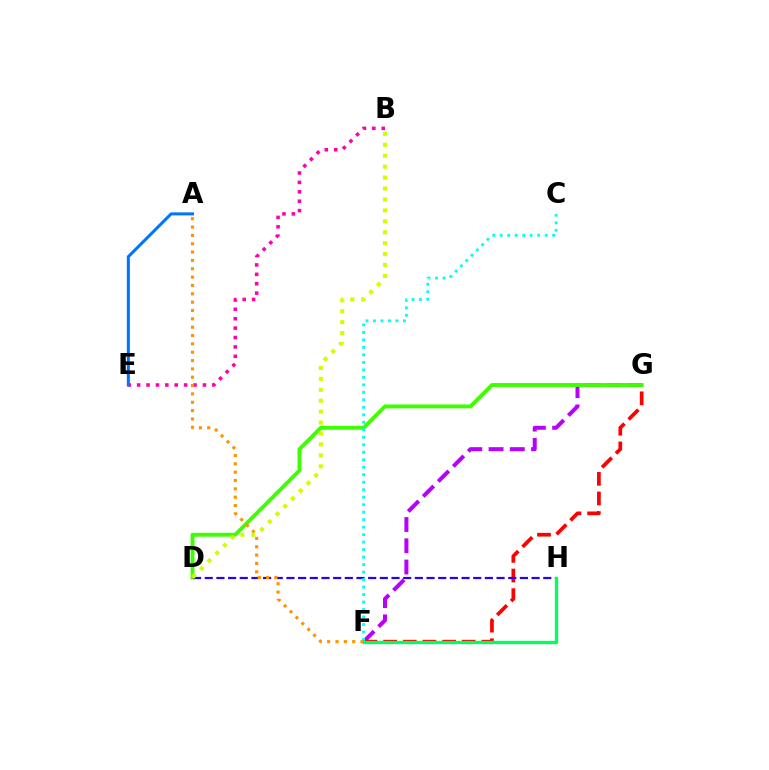{('F', 'G'): [{'color': '#b900ff', 'line_style': 'dashed', 'thickness': 2.89}, {'color': '#ff0000', 'line_style': 'dashed', 'thickness': 2.67}], ('B', 'E'): [{'color': '#ff00ac', 'line_style': 'dotted', 'thickness': 2.55}], ('D', 'G'): [{'color': '#3dff00', 'line_style': 'solid', 'thickness': 2.8}], ('A', 'E'): [{'color': '#0074ff', 'line_style': 'solid', 'thickness': 2.18}], ('D', 'H'): [{'color': '#2500ff', 'line_style': 'dashed', 'thickness': 1.59}], ('C', 'F'): [{'color': '#00fff6', 'line_style': 'dotted', 'thickness': 2.03}], ('A', 'F'): [{'color': '#ff9400', 'line_style': 'dotted', 'thickness': 2.27}], ('B', 'D'): [{'color': '#d1ff00', 'line_style': 'dotted', 'thickness': 2.97}], ('F', 'H'): [{'color': '#00ff5c', 'line_style': 'solid', 'thickness': 2.39}]}